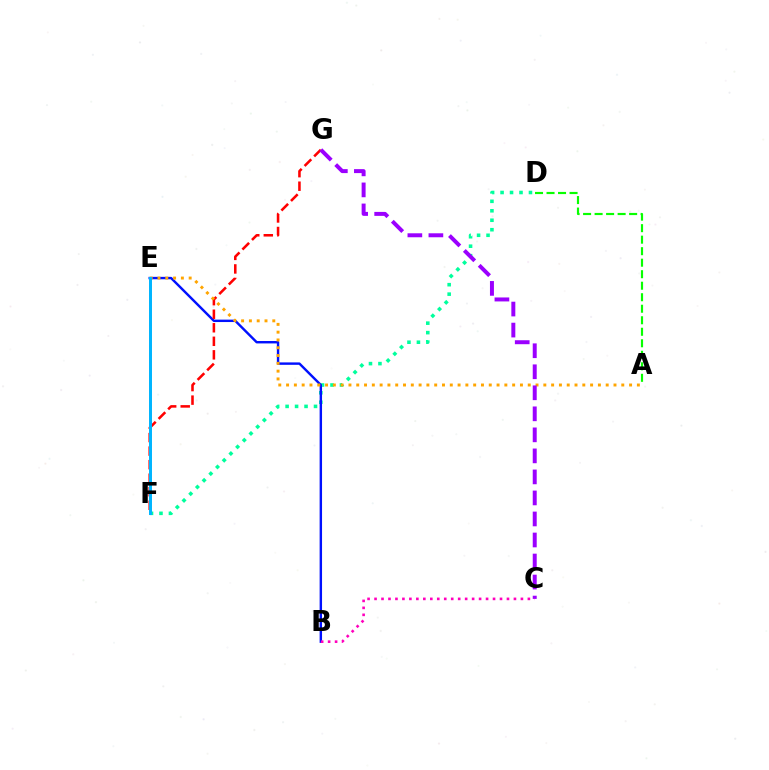{('D', 'F'): [{'color': '#00ff9d', 'line_style': 'dotted', 'thickness': 2.57}], ('B', 'E'): [{'color': '#0010ff', 'line_style': 'solid', 'thickness': 1.74}], ('F', 'G'): [{'color': '#ff0000', 'line_style': 'dashed', 'thickness': 1.84}], ('A', 'E'): [{'color': '#ffa500', 'line_style': 'dotted', 'thickness': 2.12}], ('E', 'F'): [{'color': '#b3ff00', 'line_style': 'dotted', 'thickness': 2.02}, {'color': '#00b5ff', 'line_style': 'solid', 'thickness': 2.14}], ('C', 'G'): [{'color': '#9b00ff', 'line_style': 'dashed', 'thickness': 2.86}], ('A', 'D'): [{'color': '#08ff00', 'line_style': 'dashed', 'thickness': 1.56}], ('B', 'C'): [{'color': '#ff00bd', 'line_style': 'dotted', 'thickness': 1.89}]}